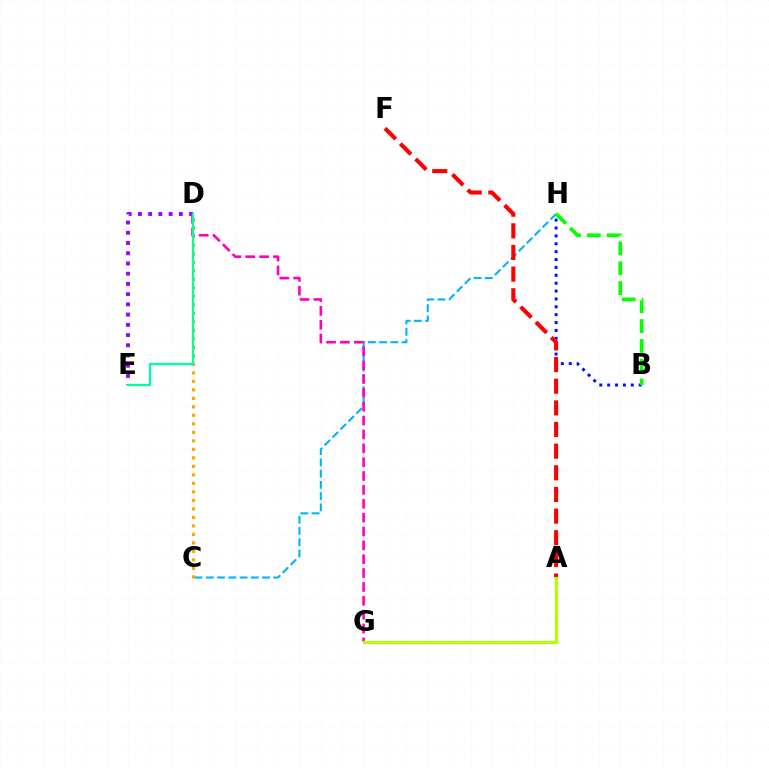{('C', 'D'): [{'color': '#ffa500', 'line_style': 'dotted', 'thickness': 2.31}], ('C', 'H'): [{'color': '#00b5ff', 'line_style': 'dashed', 'thickness': 1.53}], ('D', 'E'): [{'color': '#9b00ff', 'line_style': 'dotted', 'thickness': 2.78}, {'color': '#00ff9d', 'line_style': 'solid', 'thickness': 1.63}], ('B', 'H'): [{'color': '#0010ff', 'line_style': 'dotted', 'thickness': 2.14}, {'color': '#08ff00', 'line_style': 'dashed', 'thickness': 2.69}], ('D', 'G'): [{'color': '#ff00bd', 'line_style': 'dashed', 'thickness': 1.88}], ('A', 'F'): [{'color': '#ff0000', 'line_style': 'dashed', 'thickness': 2.94}], ('A', 'G'): [{'color': '#b3ff00', 'line_style': 'solid', 'thickness': 2.3}]}